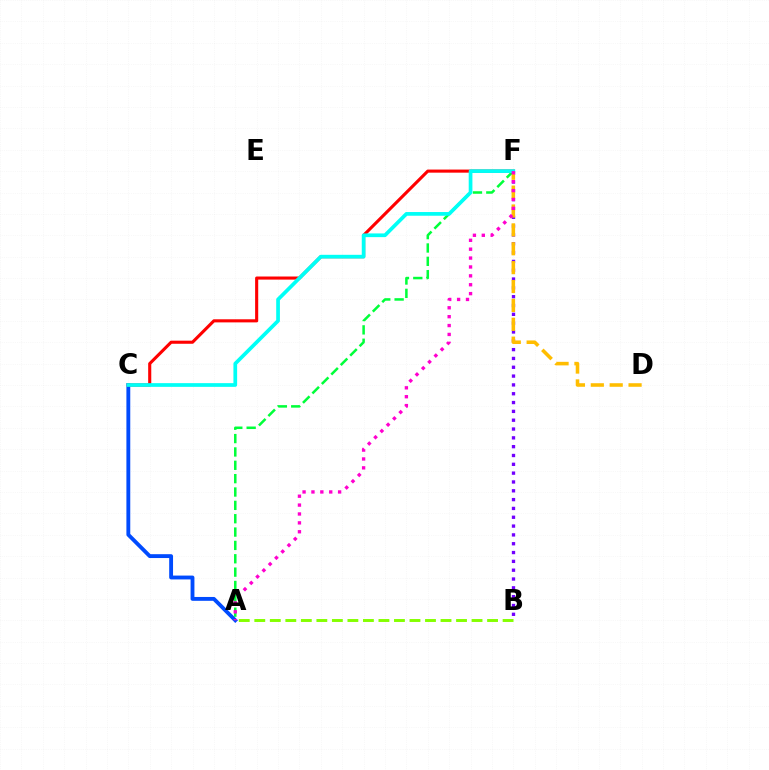{('B', 'F'): [{'color': '#7200ff', 'line_style': 'dotted', 'thickness': 2.4}], ('A', 'C'): [{'color': '#004bff', 'line_style': 'solid', 'thickness': 2.77}], ('C', 'F'): [{'color': '#ff0000', 'line_style': 'solid', 'thickness': 2.23}, {'color': '#00fff6', 'line_style': 'solid', 'thickness': 2.67}], ('D', 'F'): [{'color': '#ffbd00', 'line_style': 'dashed', 'thickness': 2.56}], ('A', 'F'): [{'color': '#00ff39', 'line_style': 'dashed', 'thickness': 1.81}, {'color': '#ff00cf', 'line_style': 'dotted', 'thickness': 2.41}], ('A', 'B'): [{'color': '#84ff00', 'line_style': 'dashed', 'thickness': 2.11}]}